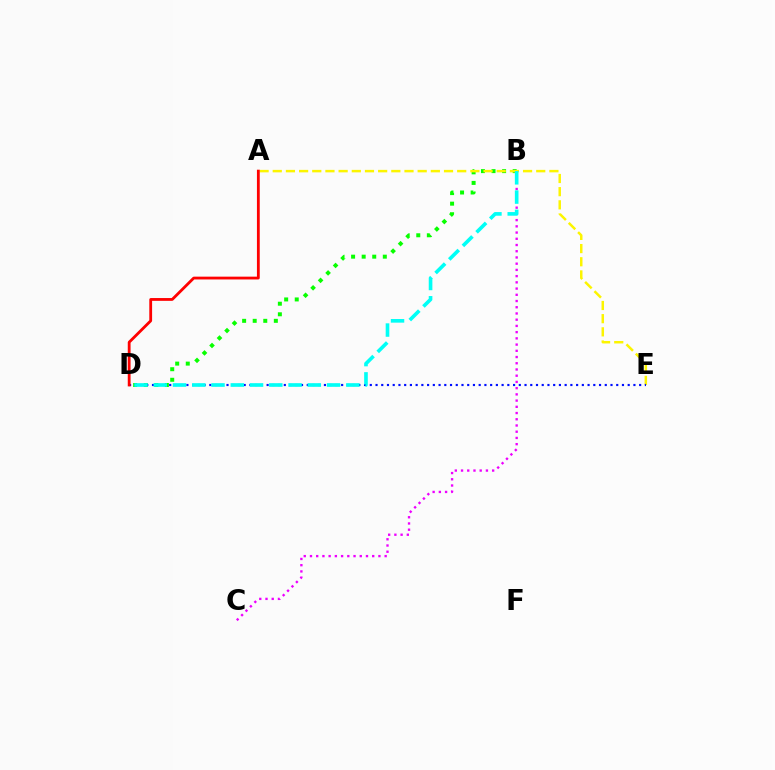{('B', 'D'): [{'color': '#08ff00', 'line_style': 'dotted', 'thickness': 2.87}, {'color': '#00fff6', 'line_style': 'dashed', 'thickness': 2.62}], ('B', 'C'): [{'color': '#ee00ff', 'line_style': 'dotted', 'thickness': 1.69}], ('A', 'E'): [{'color': '#fcf500', 'line_style': 'dashed', 'thickness': 1.79}], ('D', 'E'): [{'color': '#0010ff', 'line_style': 'dotted', 'thickness': 1.56}], ('A', 'D'): [{'color': '#ff0000', 'line_style': 'solid', 'thickness': 2.02}]}